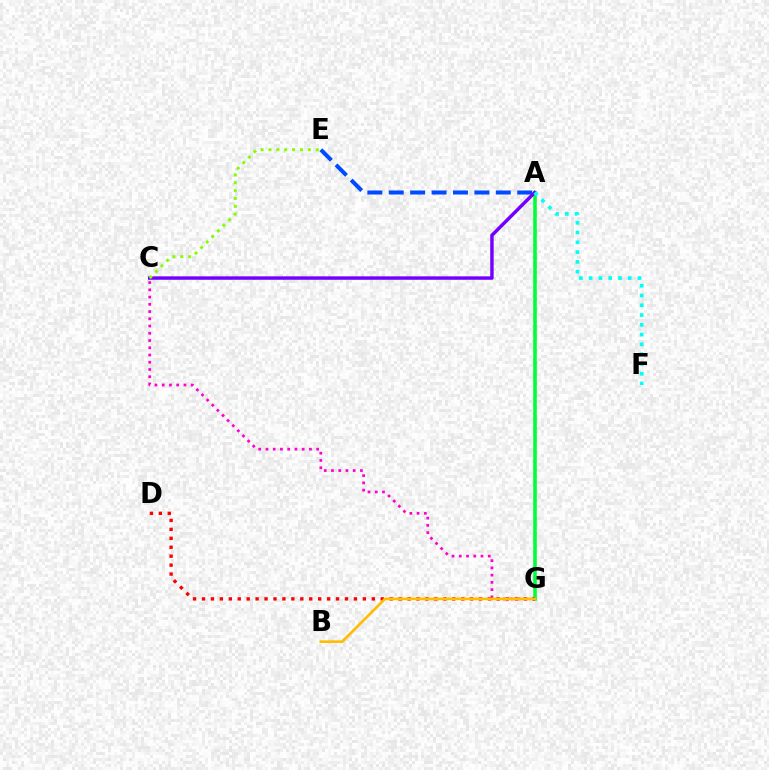{('A', 'G'): [{'color': '#00ff39', 'line_style': 'solid', 'thickness': 2.59}], ('A', 'E'): [{'color': '#004bff', 'line_style': 'dashed', 'thickness': 2.91}], ('C', 'G'): [{'color': '#ff00cf', 'line_style': 'dotted', 'thickness': 1.97}], ('D', 'G'): [{'color': '#ff0000', 'line_style': 'dotted', 'thickness': 2.43}], ('A', 'C'): [{'color': '#7200ff', 'line_style': 'solid', 'thickness': 2.47}], ('C', 'E'): [{'color': '#84ff00', 'line_style': 'dotted', 'thickness': 2.14}], ('B', 'G'): [{'color': '#ffbd00', 'line_style': 'solid', 'thickness': 1.92}], ('A', 'F'): [{'color': '#00fff6', 'line_style': 'dotted', 'thickness': 2.66}]}